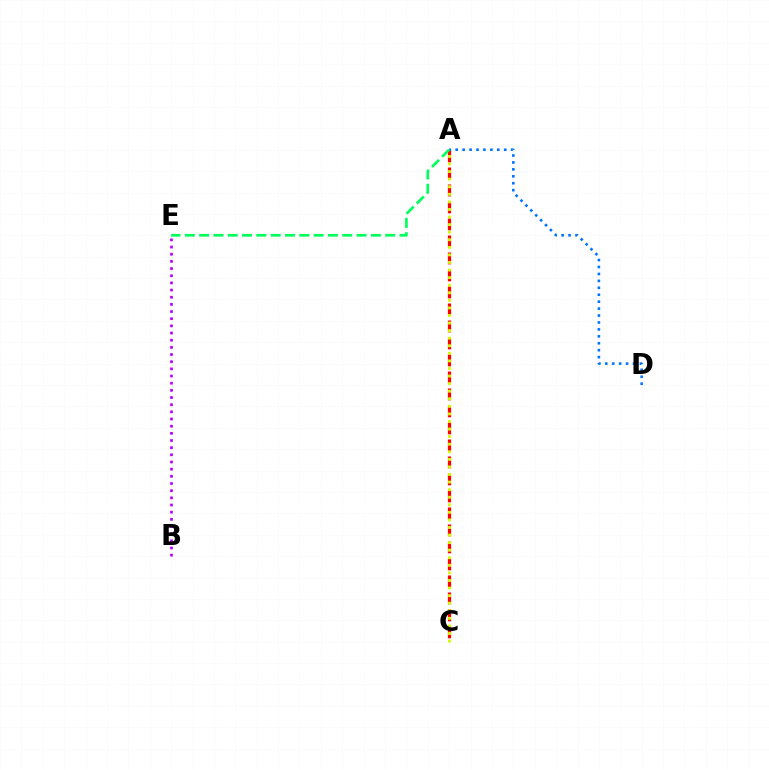{('A', 'D'): [{'color': '#0074ff', 'line_style': 'dotted', 'thickness': 1.88}], ('A', 'C'): [{'color': '#ff0000', 'line_style': 'dashed', 'thickness': 2.31}, {'color': '#d1ff00', 'line_style': 'dotted', 'thickness': 2.06}], ('B', 'E'): [{'color': '#b900ff', 'line_style': 'dotted', 'thickness': 1.95}], ('A', 'E'): [{'color': '#00ff5c', 'line_style': 'dashed', 'thickness': 1.94}]}